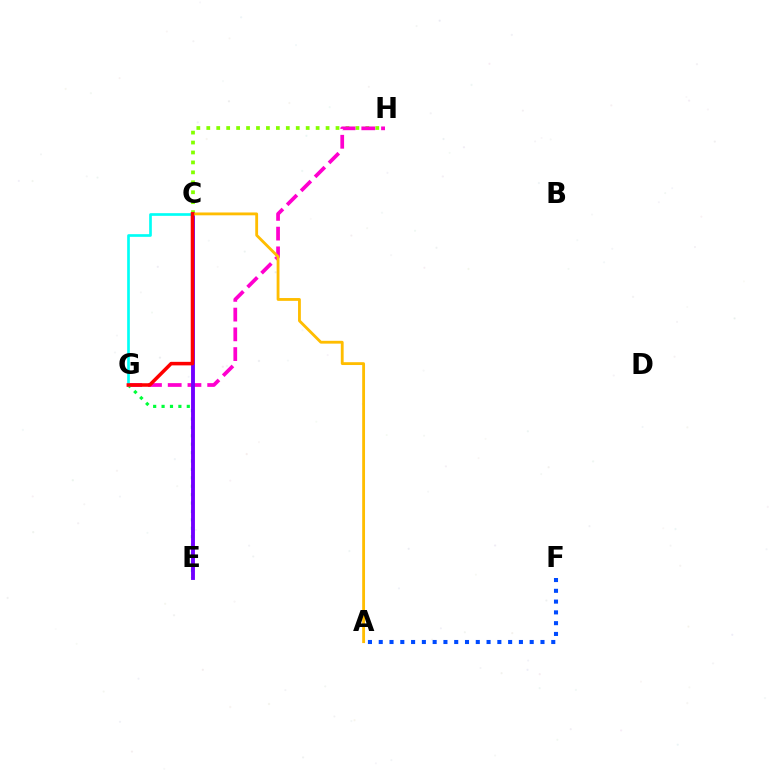{('A', 'F'): [{'color': '#004bff', 'line_style': 'dotted', 'thickness': 2.93}], ('C', 'H'): [{'color': '#84ff00', 'line_style': 'dotted', 'thickness': 2.7}], ('G', 'H'): [{'color': '#ff00cf', 'line_style': 'dashed', 'thickness': 2.68}], ('E', 'G'): [{'color': '#00ff39', 'line_style': 'dotted', 'thickness': 2.28}], ('C', 'E'): [{'color': '#7200ff', 'line_style': 'solid', 'thickness': 2.79}], ('C', 'G'): [{'color': '#00fff6', 'line_style': 'solid', 'thickness': 1.92}, {'color': '#ff0000', 'line_style': 'solid', 'thickness': 2.55}], ('A', 'C'): [{'color': '#ffbd00', 'line_style': 'solid', 'thickness': 2.04}]}